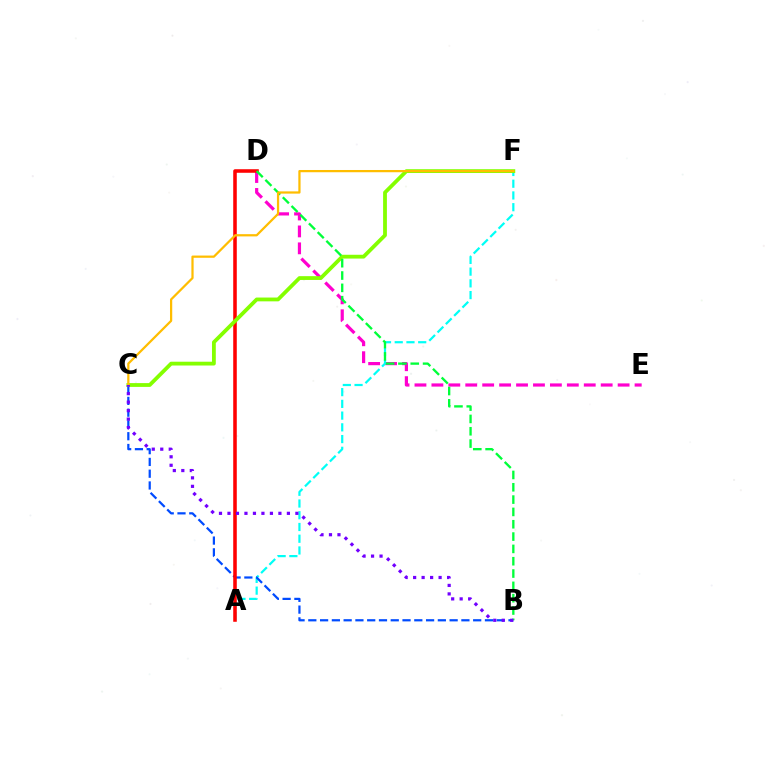{('D', 'E'): [{'color': '#ff00cf', 'line_style': 'dashed', 'thickness': 2.3}], ('A', 'F'): [{'color': '#00fff6', 'line_style': 'dashed', 'thickness': 1.59}], ('B', 'C'): [{'color': '#004bff', 'line_style': 'dashed', 'thickness': 1.6}, {'color': '#7200ff', 'line_style': 'dotted', 'thickness': 2.31}], ('A', 'D'): [{'color': '#ff0000', 'line_style': 'solid', 'thickness': 2.56}], ('C', 'F'): [{'color': '#84ff00', 'line_style': 'solid', 'thickness': 2.74}, {'color': '#ffbd00', 'line_style': 'solid', 'thickness': 1.61}], ('B', 'D'): [{'color': '#00ff39', 'line_style': 'dashed', 'thickness': 1.67}]}